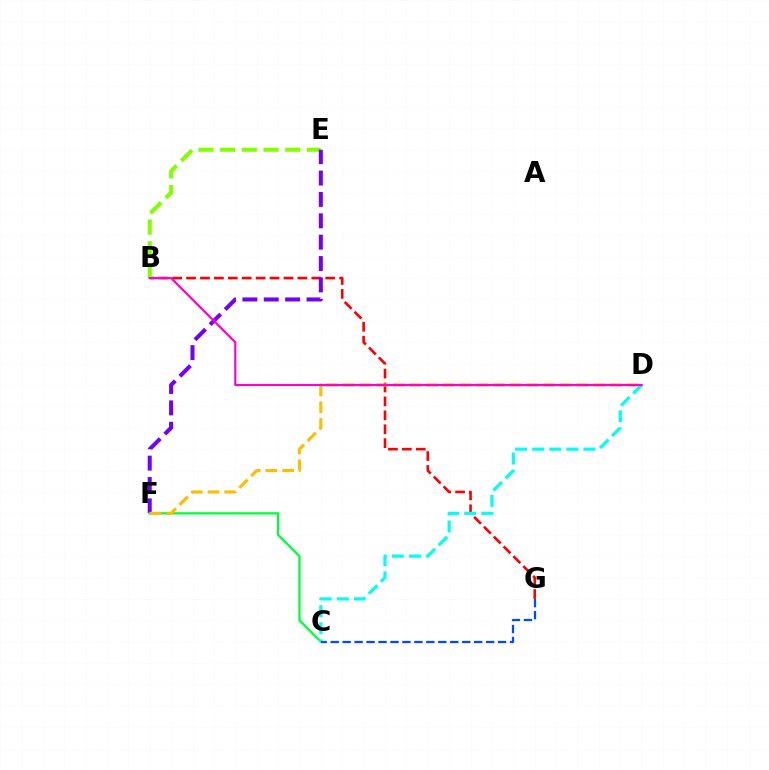{('B', 'G'): [{'color': '#ff0000', 'line_style': 'dashed', 'thickness': 1.89}], ('B', 'E'): [{'color': '#84ff00', 'line_style': 'dashed', 'thickness': 2.95}], ('E', 'F'): [{'color': '#7200ff', 'line_style': 'dashed', 'thickness': 2.9}], ('C', 'F'): [{'color': '#00ff39', 'line_style': 'solid', 'thickness': 1.66}], ('D', 'F'): [{'color': '#ffbd00', 'line_style': 'dashed', 'thickness': 2.27}], ('C', 'D'): [{'color': '#00fff6', 'line_style': 'dashed', 'thickness': 2.32}], ('B', 'D'): [{'color': '#ff00cf', 'line_style': 'solid', 'thickness': 1.55}], ('C', 'G'): [{'color': '#004bff', 'line_style': 'dashed', 'thickness': 1.62}]}